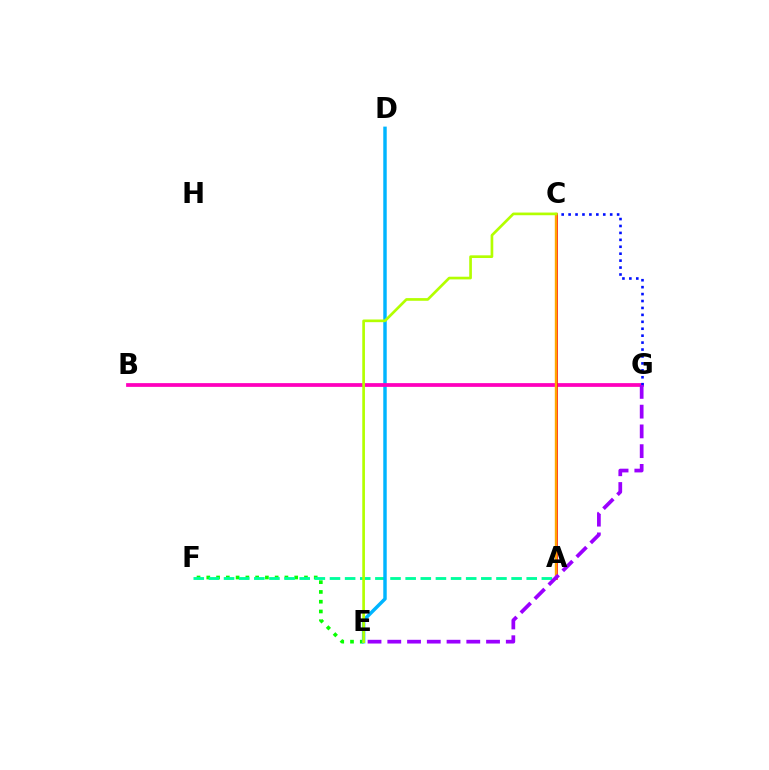{('E', 'F'): [{'color': '#08ff00', 'line_style': 'dotted', 'thickness': 2.65}], ('A', 'F'): [{'color': '#00ff9d', 'line_style': 'dashed', 'thickness': 2.06}], ('D', 'E'): [{'color': '#00b5ff', 'line_style': 'solid', 'thickness': 2.48}], ('B', 'G'): [{'color': '#ff00bd', 'line_style': 'solid', 'thickness': 2.7}], ('C', 'G'): [{'color': '#0010ff', 'line_style': 'dotted', 'thickness': 1.88}], ('A', 'C'): [{'color': '#ff0000', 'line_style': 'solid', 'thickness': 1.87}, {'color': '#ffa500', 'line_style': 'solid', 'thickness': 1.71}], ('C', 'E'): [{'color': '#b3ff00', 'line_style': 'solid', 'thickness': 1.93}], ('E', 'G'): [{'color': '#9b00ff', 'line_style': 'dashed', 'thickness': 2.68}]}